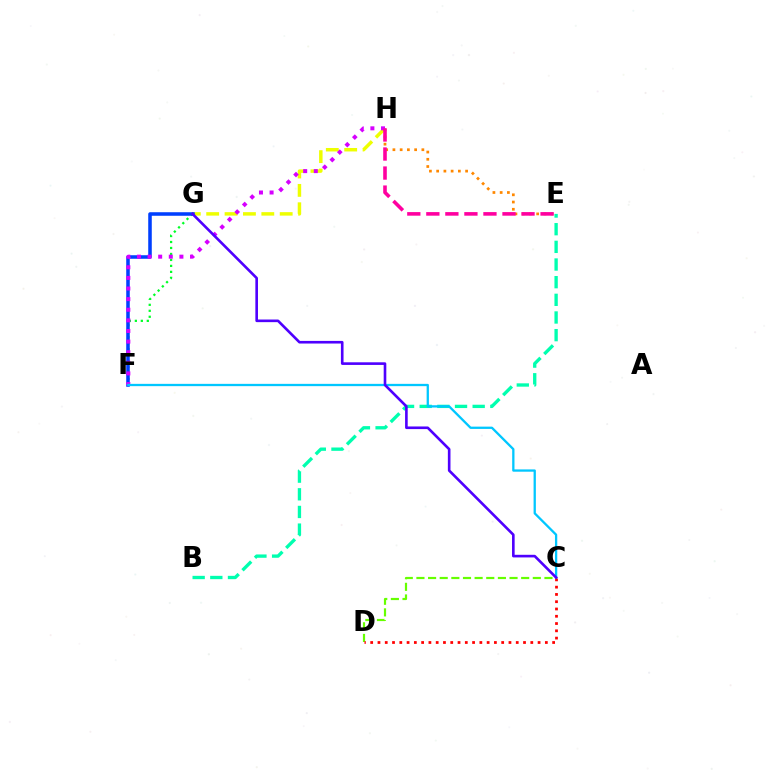{('F', 'G'): [{'color': '#00ff27', 'line_style': 'dotted', 'thickness': 1.62}, {'color': '#003fff', 'line_style': 'solid', 'thickness': 2.55}], ('G', 'H'): [{'color': '#eeff00', 'line_style': 'dashed', 'thickness': 2.5}], ('C', 'D'): [{'color': '#66ff00', 'line_style': 'dashed', 'thickness': 1.58}, {'color': '#ff0000', 'line_style': 'dotted', 'thickness': 1.98}], ('E', 'H'): [{'color': '#ff8800', 'line_style': 'dotted', 'thickness': 1.97}, {'color': '#ff00a0', 'line_style': 'dashed', 'thickness': 2.59}], ('B', 'E'): [{'color': '#00ffaf', 'line_style': 'dashed', 'thickness': 2.4}], ('F', 'H'): [{'color': '#d600ff', 'line_style': 'dotted', 'thickness': 2.88}], ('C', 'F'): [{'color': '#00c7ff', 'line_style': 'solid', 'thickness': 1.65}], ('C', 'G'): [{'color': '#4f00ff', 'line_style': 'solid', 'thickness': 1.89}]}